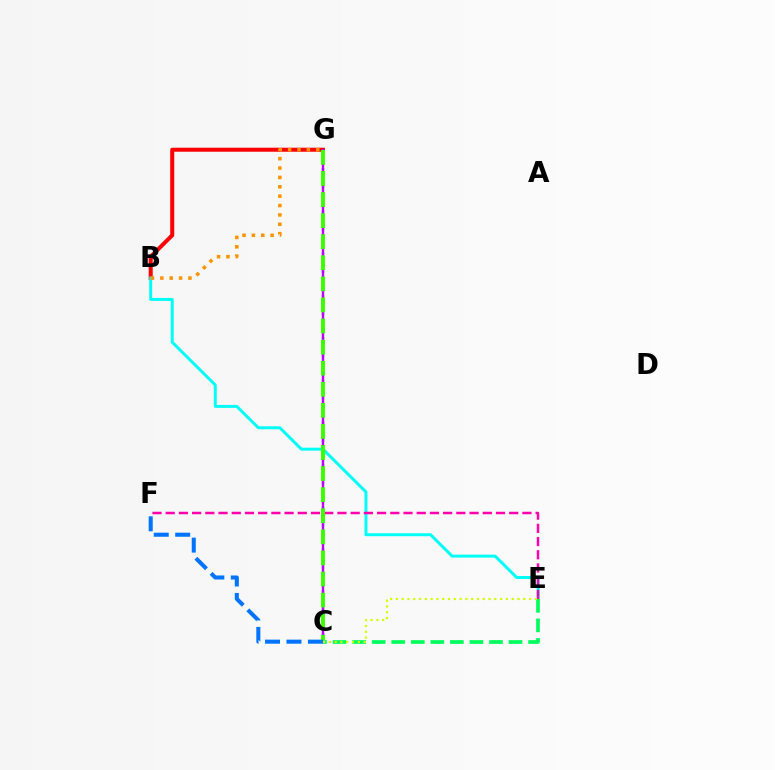{('B', 'G'): [{'color': '#ff0000', 'line_style': 'solid', 'thickness': 2.9}, {'color': '#ff9400', 'line_style': 'dotted', 'thickness': 2.55}], ('B', 'E'): [{'color': '#00fff6', 'line_style': 'solid', 'thickness': 2.14}], ('C', 'E'): [{'color': '#00ff5c', 'line_style': 'dashed', 'thickness': 2.66}, {'color': '#d1ff00', 'line_style': 'dotted', 'thickness': 1.57}], ('C', 'G'): [{'color': '#2500ff', 'line_style': 'dotted', 'thickness': 1.64}, {'color': '#b900ff', 'line_style': 'solid', 'thickness': 1.73}, {'color': '#3dff00', 'line_style': 'dashed', 'thickness': 2.86}], ('E', 'F'): [{'color': '#ff00ac', 'line_style': 'dashed', 'thickness': 1.79}], ('C', 'F'): [{'color': '#0074ff', 'line_style': 'dashed', 'thickness': 2.91}]}